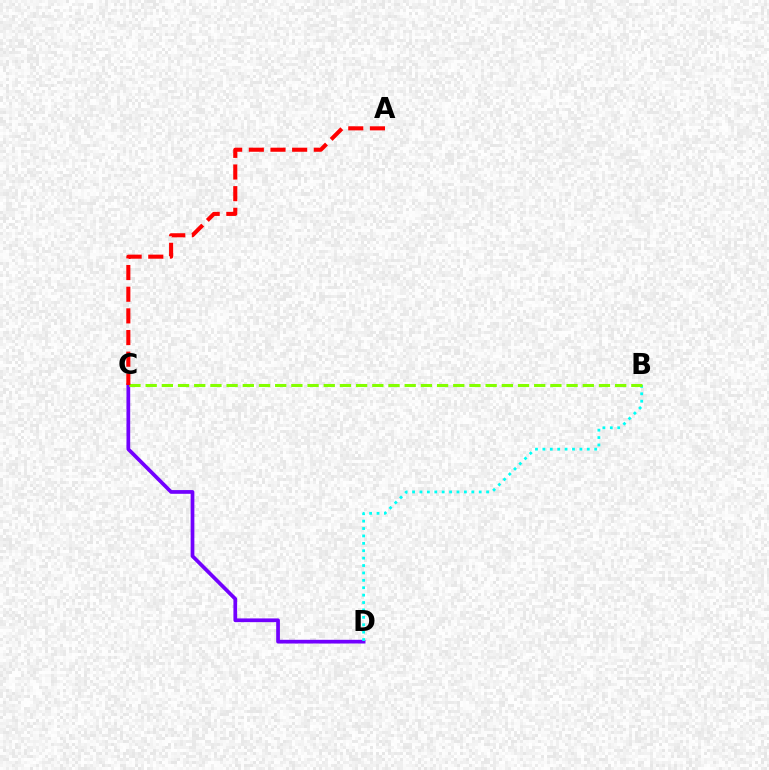{('C', 'D'): [{'color': '#7200ff', 'line_style': 'solid', 'thickness': 2.68}], ('B', 'D'): [{'color': '#00fff6', 'line_style': 'dotted', 'thickness': 2.01}], ('B', 'C'): [{'color': '#84ff00', 'line_style': 'dashed', 'thickness': 2.2}], ('A', 'C'): [{'color': '#ff0000', 'line_style': 'dashed', 'thickness': 2.94}]}